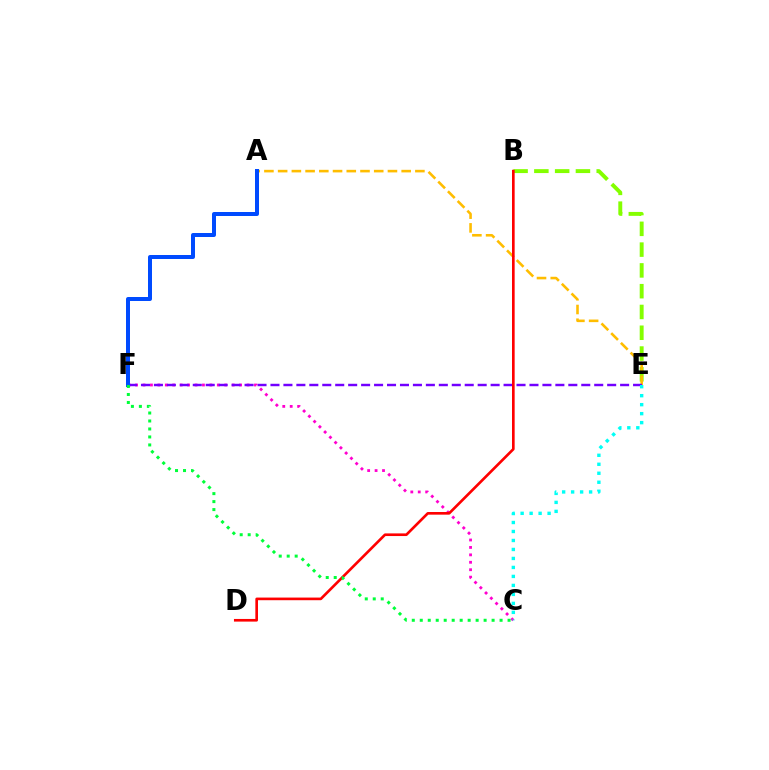{('B', 'E'): [{'color': '#84ff00', 'line_style': 'dashed', 'thickness': 2.82}], ('A', 'E'): [{'color': '#ffbd00', 'line_style': 'dashed', 'thickness': 1.86}], ('C', 'F'): [{'color': '#ff00cf', 'line_style': 'dotted', 'thickness': 2.02}, {'color': '#00ff39', 'line_style': 'dotted', 'thickness': 2.17}], ('E', 'F'): [{'color': '#7200ff', 'line_style': 'dashed', 'thickness': 1.76}], ('A', 'F'): [{'color': '#004bff', 'line_style': 'solid', 'thickness': 2.88}], ('C', 'E'): [{'color': '#00fff6', 'line_style': 'dotted', 'thickness': 2.44}], ('B', 'D'): [{'color': '#ff0000', 'line_style': 'solid', 'thickness': 1.91}]}